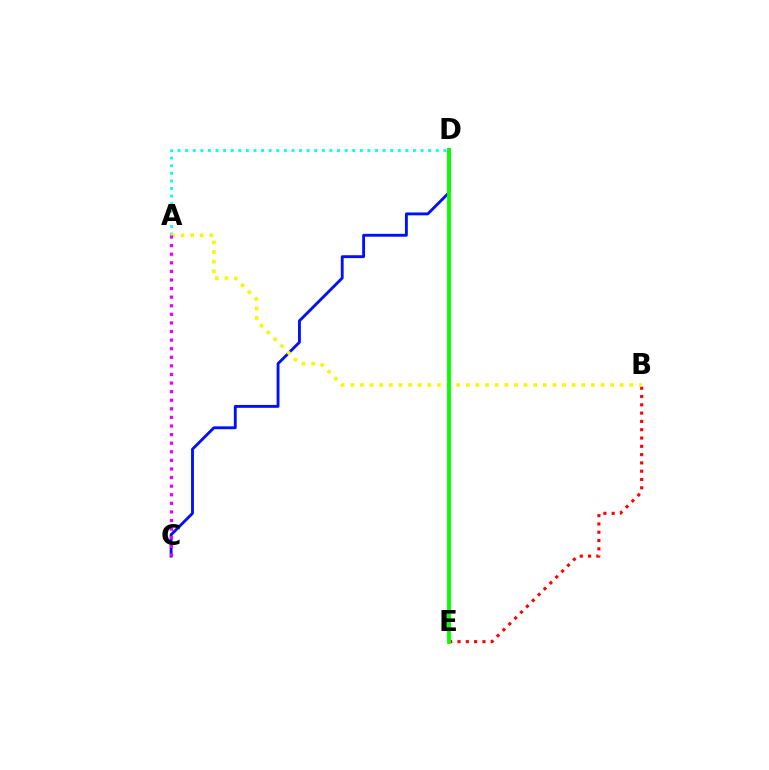{('A', 'D'): [{'color': '#00fff6', 'line_style': 'dotted', 'thickness': 2.06}], ('C', 'D'): [{'color': '#0010ff', 'line_style': 'solid', 'thickness': 2.06}], ('B', 'E'): [{'color': '#ff0000', 'line_style': 'dotted', 'thickness': 2.25}], ('A', 'B'): [{'color': '#fcf500', 'line_style': 'dotted', 'thickness': 2.61}], ('A', 'C'): [{'color': '#ee00ff', 'line_style': 'dotted', 'thickness': 2.33}], ('D', 'E'): [{'color': '#08ff00', 'line_style': 'solid', 'thickness': 2.79}]}